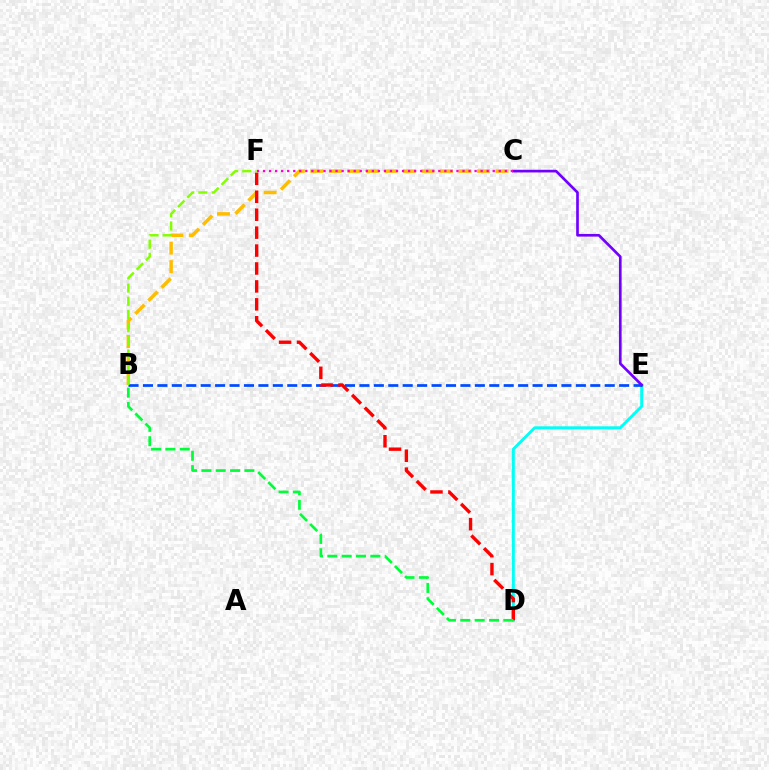{('B', 'C'): [{'color': '#ffbd00', 'line_style': 'dashed', 'thickness': 2.52}], ('D', 'E'): [{'color': '#00fff6', 'line_style': 'solid', 'thickness': 2.11}], ('B', 'E'): [{'color': '#004bff', 'line_style': 'dashed', 'thickness': 1.96}], ('C', 'E'): [{'color': '#7200ff', 'line_style': 'solid', 'thickness': 1.93}], ('C', 'F'): [{'color': '#ff00cf', 'line_style': 'dotted', 'thickness': 1.64}], ('D', 'F'): [{'color': '#ff0000', 'line_style': 'dashed', 'thickness': 2.44}], ('B', 'D'): [{'color': '#00ff39', 'line_style': 'dashed', 'thickness': 1.95}], ('B', 'F'): [{'color': '#84ff00', 'line_style': 'dashed', 'thickness': 1.79}]}